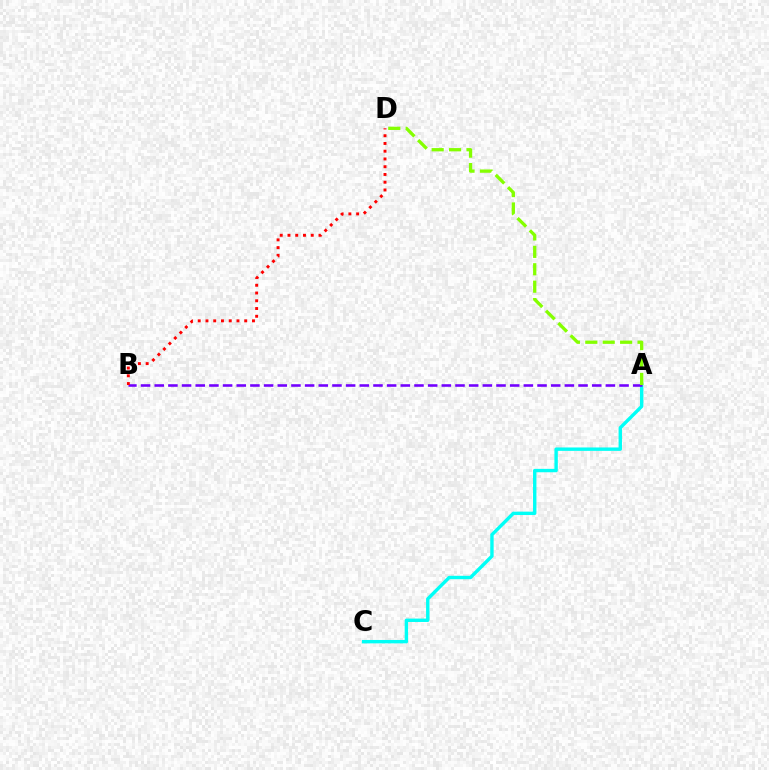{('A', 'C'): [{'color': '#00fff6', 'line_style': 'solid', 'thickness': 2.45}], ('A', 'B'): [{'color': '#7200ff', 'line_style': 'dashed', 'thickness': 1.86}], ('B', 'D'): [{'color': '#ff0000', 'line_style': 'dotted', 'thickness': 2.11}], ('A', 'D'): [{'color': '#84ff00', 'line_style': 'dashed', 'thickness': 2.37}]}